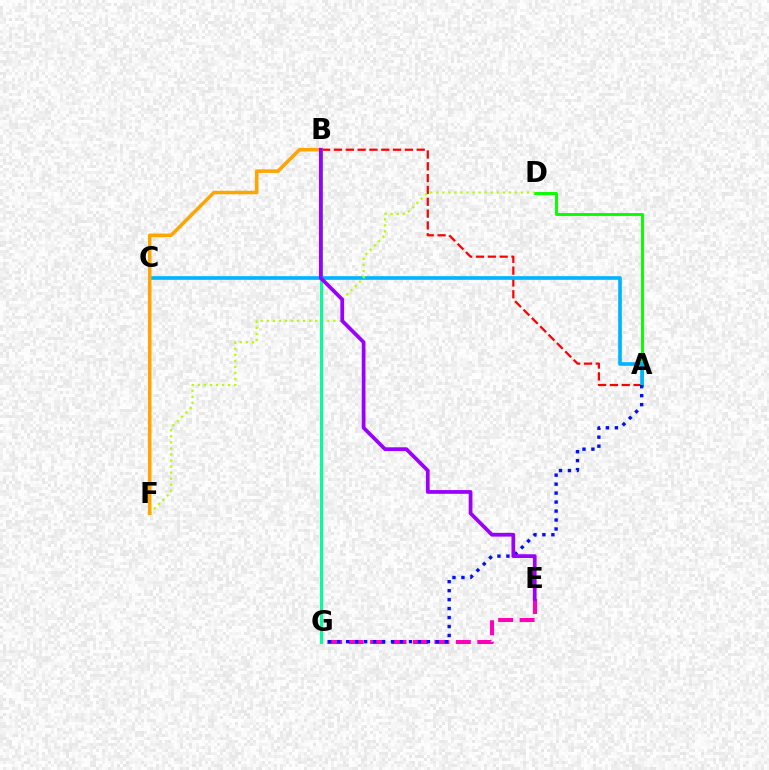{('E', 'G'): [{'color': '#ff00bd', 'line_style': 'dashed', 'thickness': 2.91}], ('A', 'B'): [{'color': '#ff0000', 'line_style': 'dashed', 'thickness': 1.61}], ('A', 'D'): [{'color': '#08ff00', 'line_style': 'solid', 'thickness': 2.11}], ('A', 'C'): [{'color': '#00b5ff', 'line_style': 'solid', 'thickness': 2.64}], ('D', 'F'): [{'color': '#b3ff00', 'line_style': 'dotted', 'thickness': 1.64}], ('A', 'G'): [{'color': '#0010ff', 'line_style': 'dotted', 'thickness': 2.44}], ('B', 'G'): [{'color': '#00ff9d', 'line_style': 'solid', 'thickness': 2.15}], ('B', 'F'): [{'color': '#ffa500', 'line_style': 'solid', 'thickness': 2.53}], ('B', 'E'): [{'color': '#9b00ff', 'line_style': 'solid', 'thickness': 2.7}]}